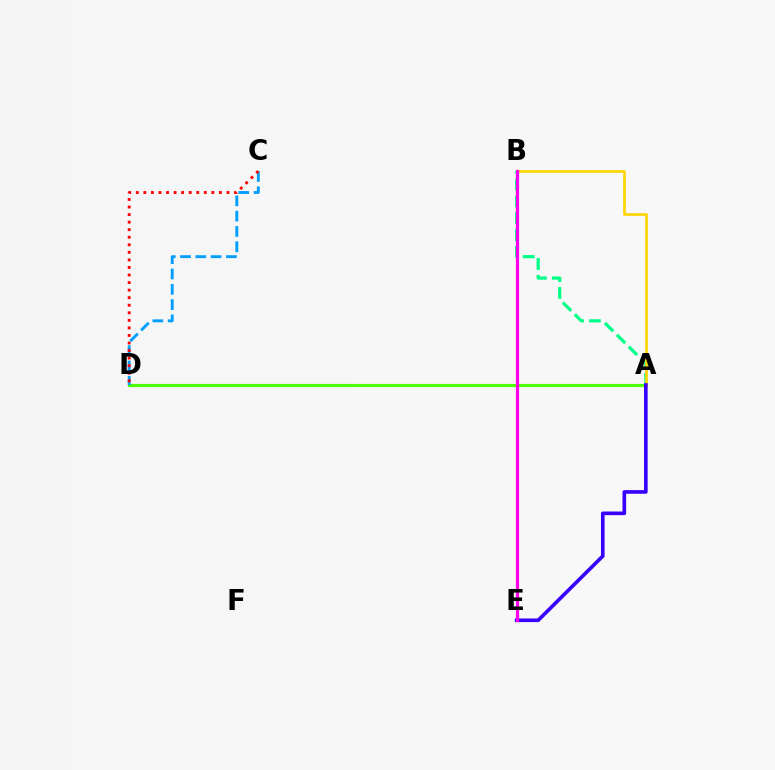{('A', 'D'): [{'color': '#4fff00', 'line_style': 'solid', 'thickness': 2.27}], ('A', 'B'): [{'color': '#00ff86', 'line_style': 'dashed', 'thickness': 2.29}, {'color': '#ffd500', 'line_style': 'solid', 'thickness': 1.91}], ('C', 'D'): [{'color': '#009eff', 'line_style': 'dashed', 'thickness': 2.08}, {'color': '#ff0000', 'line_style': 'dotted', 'thickness': 2.05}], ('A', 'E'): [{'color': '#3700ff', 'line_style': 'solid', 'thickness': 2.62}], ('B', 'E'): [{'color': '#ff00ed', 'line_style': 'solid', 'thickness': 2.3}]}